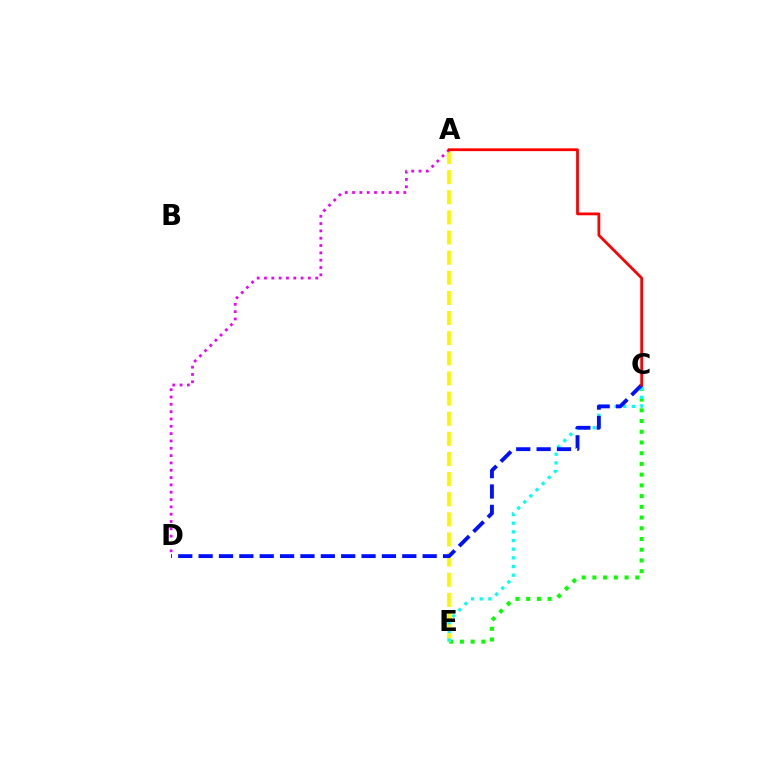{('C', 'E'): [{'color': '#08ff00', 'line_style': 'dotted', 'thickness': 2.91}, {'color': '#00fff6', 'line_style': 'dotted', 'thickness': 2.35}], ('A', 'E'): [{'color': '#fcf500', 'line_style': 'dashed', 'thickness': 2.73}], ('A', 'D'): [{'color': '#ee00ff', 'line_style': 'dotted', 'thickness': 1.99}], ('C', 'D'): [{'color': '#0010ff', 'line_style': 'dashed', 'thickness': 2.77}], ('A', 'C'): [{'color': '#ff0000', 'line_style': 'solid', 'thickness': 2.0}]}